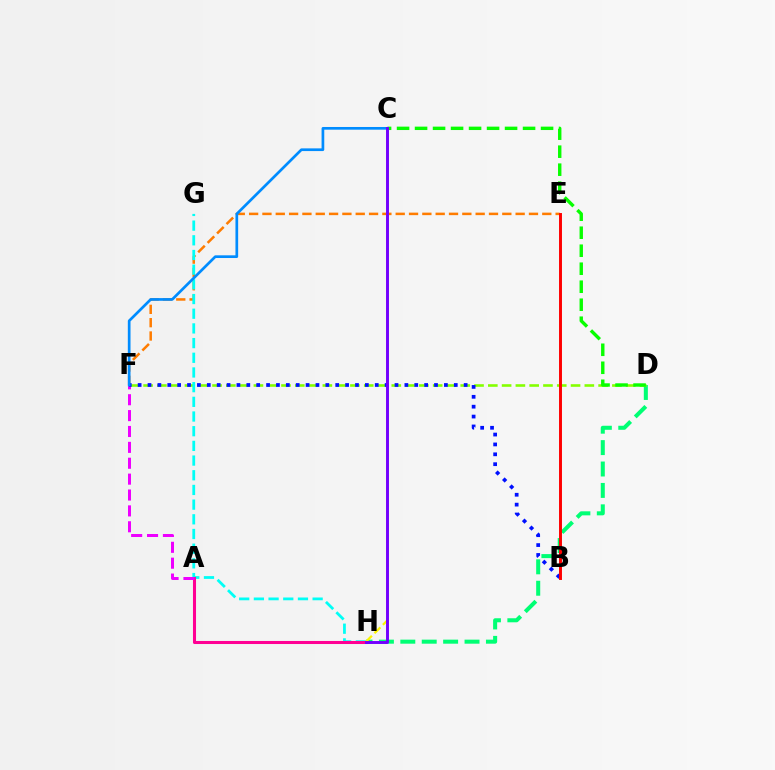{('E', 'F'): [{'color': '#ff7c00', 'line_style': 'dashed', 'thickness': 1.81}], ('D', 'H'): [{'color': '#00ff74', 'line_style': 'dashed', 'thickness': 2.91}], ('D', 'F'): [{'color': '#84ff00', 'line_style': 'dashed', 'thickness': 1.87}], ('G', 'H'): [{'color': '#00fff6', 'line_style': 'dashed', 'thickness': 1.99}], ('A', 'H'): [{'color': '#ff0094', 'line_style': 'solid', 'thickness': 2.19}], ('C', 'D'): [{'color': '#08ff00', 'line_style': 'dashed', 'thickness': 2.45}], ('C', 'H'): [{'color': '#fcf500', 'line_style': 'dashed', 'thickness': 1.62}, {'color': '#7200ff', 'line_style': 'solid', 'thickness': 2.12}], ('A', 'F'): [{'color': '#ee00ff', 'line_style': 'dashed', 'thickness': 2.16}], ('B', 'F'): [{'color': '#0010ff', 'line_style': 'dotted', 'thickness': 2.68}], ('C', 'F'): [{'color': '#008cff', 'line_style': 'solid', 'thickness': 1.94}], ('B', 'E'): [{'color': '#ff0000', 'line_style': 'solid', 'thickness': 2.12}]}